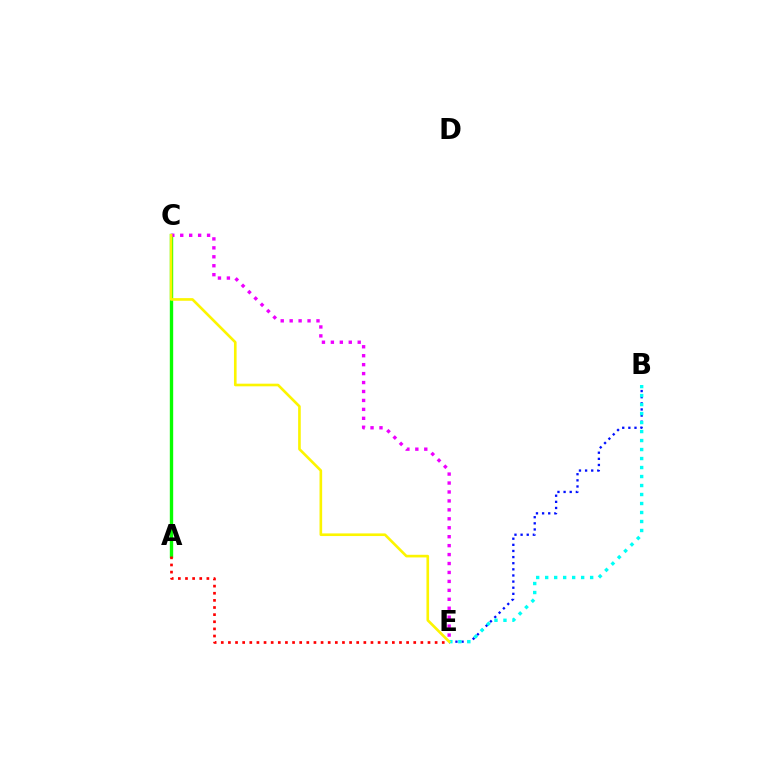{('A', 'C'): [{'color': '#08ff00', 'line_style': 'solid', 'thickness': 2.42}], ('C', 'E'): [{'color': '#ee00ff', 'line_style': 'dotted', 'thickness': 2.43}, {'color': '#fcf500', 'line_style': 'solid', 'thickness': 1.9}], ('B', 'E'): [{'color': '#0010ff', 'line_style': 'dotted', 'thickness': 1.66}, {'color': '#00fff6', 'line_style': 'dotted', 'thickness': 2.44}], ('A', 'E'): [{'color': '#ff0000', 'line_style': 'dotted', 'thickness': 1.94}]}